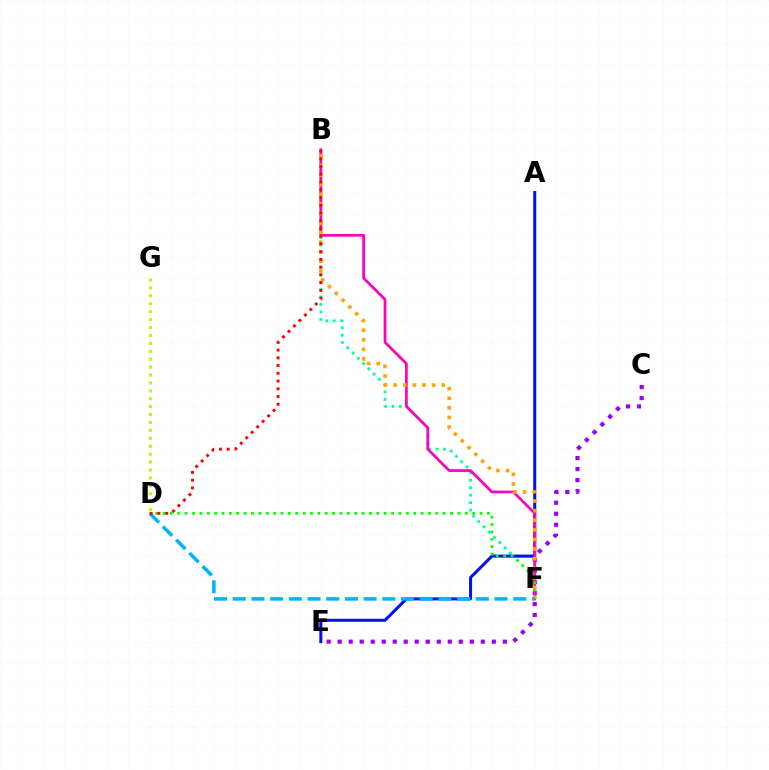{('B', 'F'): [{'color': '#00ff9d', 'line_style': 'dotted', 'thickness': 2.02}, {'color': '#ff00bd', 'line_style': 'solid', 'thickness': 1.97}, {'color': '#ffa500', 'line_style': 'dotted', 'thickness': 2.61}], ('A', 'E'): [{'color': '#0010ff', 'line_style': 'solid', 'thickness': 2.18}], ('C', 'E'): [{'color': '#9b00ff', 'line_style': 'dotted', 'thickness': 2.99}], ('D', 'F'): [{'color': '#08ff00', 'line_style': 'dotted', 'thickness': 2.0}, {'color': '#00b5ff', 'line_style': 'dashed', 'thickness': 2.54}], ('D', 'G'): [{'color': '#b3ff00', 'line_style': 'dotted', 'thickness': 2.15}], ('B', 'D'): [{'color': '#ff0000', 'line_style': 'dotted', 'thickness': 2.1}]}